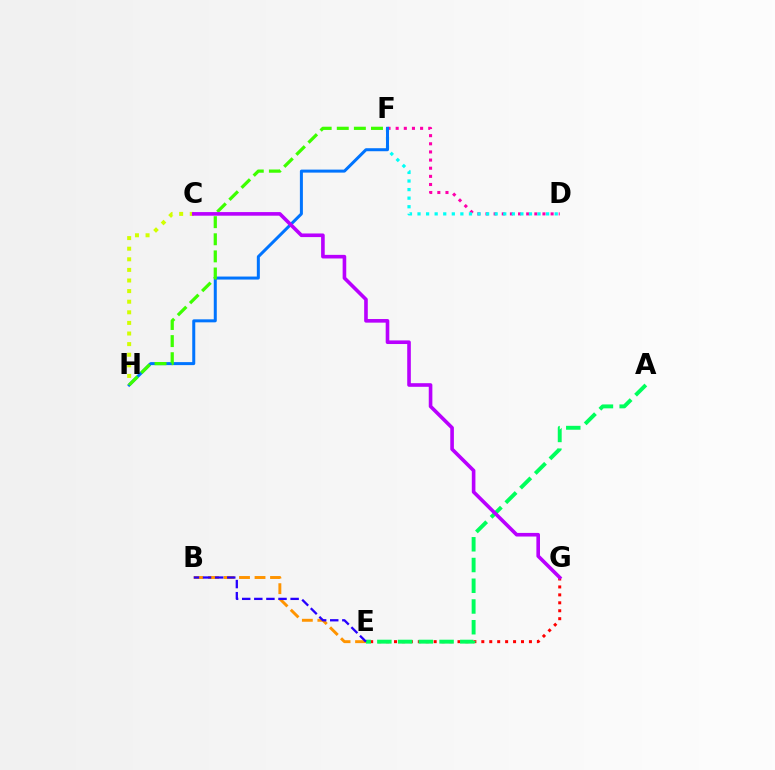{('D', 'F'): [{'color': '#ff00ac', 'line_style': 'dotted', 'thickness': 2.21}, {'color': '#00fff6', 'line_style': 'dotted', 'thickness': 2.33}], ('E', 'G'): [{'color': '#ff0000', 'line_style': 'dotted', 'thickness': 2.16}], ('B', 'E'): [{'color': '#ff9400', 'line_style': 'dashed', 'thickness': 2.11}, {'color': '#2500ff', 'line_style': 'dashed', 'thickness': 1.64}], ('F', 'H'): [{'color': '#0074ff', 'line_style': 'solid', 'thickness': 2.16}, {'color': '#3dff00', 'line_style': 'dashed', 'thickness': 2.32}], ('C', 'H'): [{'color': '#d1ff00', 'line_style': 'dotted', 'thickness': 2.88}], ('A', 'E'): [{'color': '#00ff5c', 'line_style': 'dashed', 'thickness': 2.82}], ('C', 'G'): [{'color': '#b900ff', 'line_style': 'solid', 'thickness': 2.6}]}